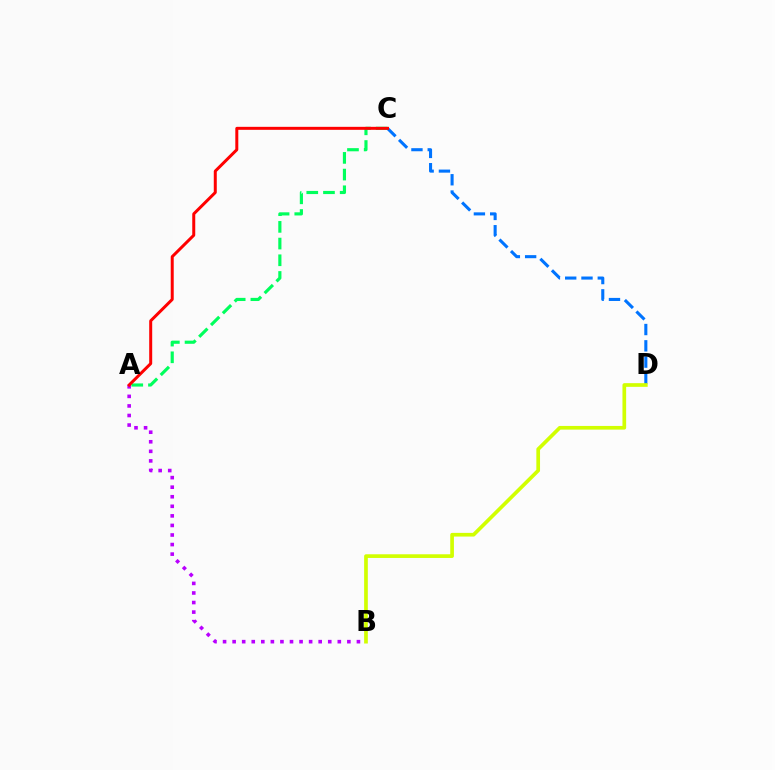{('A', 'B'): [{'color': '#b900ff', 'line_style': 'dotted', 'thickness': 2.6}], ('A', 'C'): [{'color': '#00ff5c', 'line_style': 'dashed', 'thickness': 2.27}, {'color': '#ff0000', 'line_style': 'solid', 'thickness': 2.15}], ('C', 'D'): [{'color': '#0074ff', 'line_style': 'dashed', 'thickness': 2.21}], ('B', 'D'): [{'color': '#d1ff00', 'line_style': 'solid', 'thickness': 2.65}]}